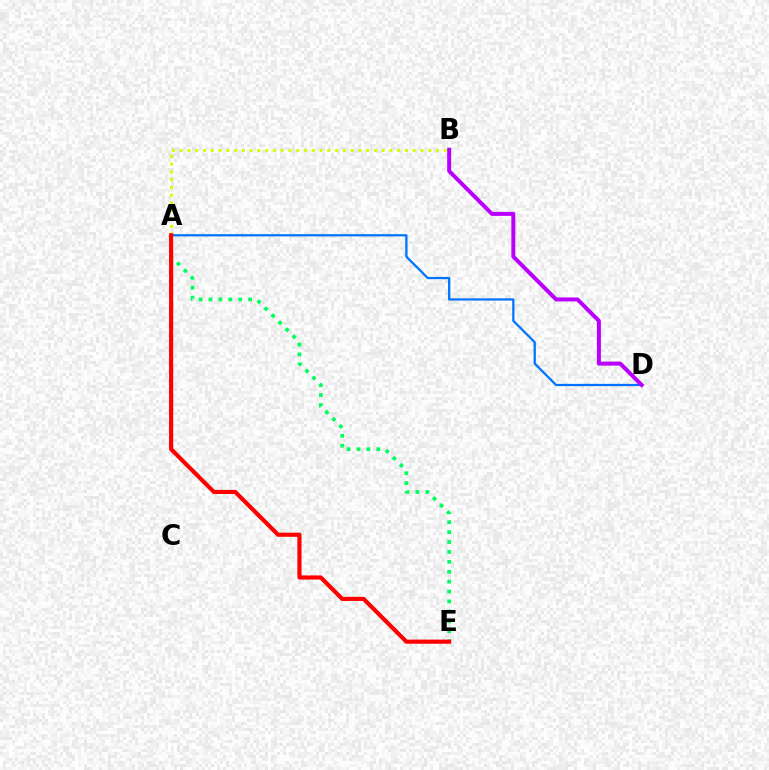{('A', 'B'): [{'color': '#d1ff00', 'line_style': 'dotted', 'thickness': 2.11}], ('A', 'E'): [{'color': '#00ff5c', 'line_style': 'dotted', 'thickness': 2.69}, {'color': '#ff0000', 'line_style': 'solid', 'thickness': 2.98}], ('A', 'D'): [{'color': '#0074ff', 'line_style': 'solid', 'thickness': 1.62}], ('B', 'D'): [{'color': '#b900ff', 'line_style': 'solid', 'thickness': 2.88}]}